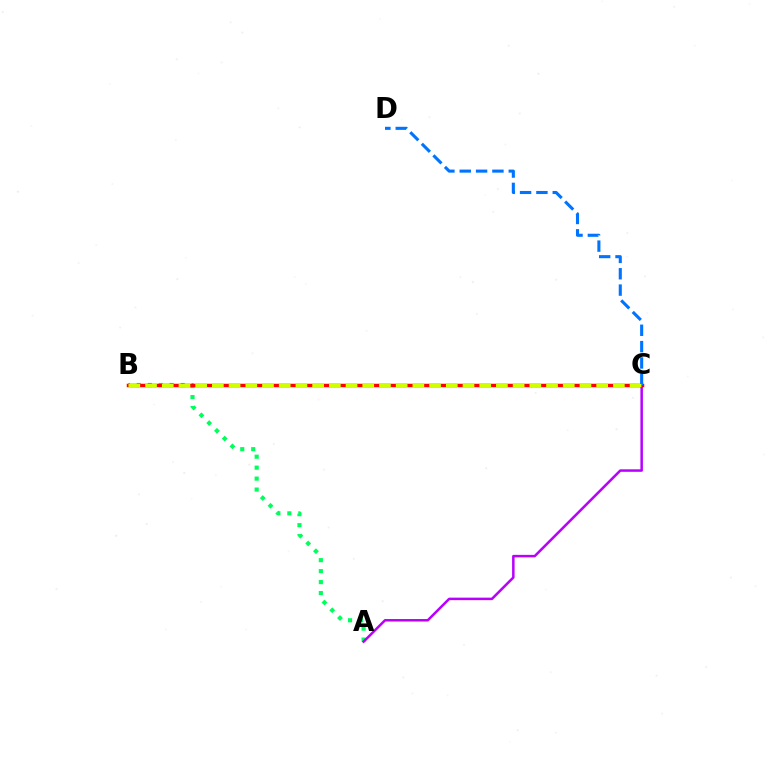{('A', 'B'): [{'color': '#00ff5c', 'line_style': 'dotted', 'thickness': 2.98}], ('A', 'C'): [{'color': '#b900ff', 'line_style': 'solid', 'thickness': 1.8}], ('B', 'C'): [{'color': '#ff0000', 'line_style': 'solid', 'thickness': 2.52}, {'color': '#d1ff00', 'line_style': 'dashed', 'thickness': 2.27}], ('C', 'D'): [{'color': '#0074ff', 'line_style': 'dashed', 'thickness': 2.22}]}